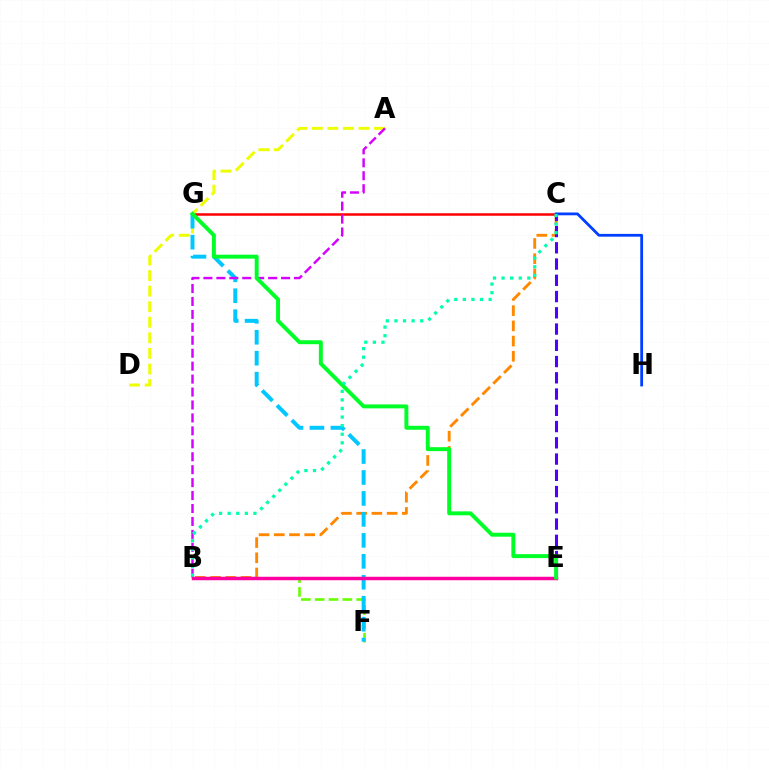{('B', 'F'): [{'color': '#66ff00', 'line_style': 'dashed', 'thickness': 1.88}], ('C', 'G'): [{'color': '#ff0000', 'line_style': 'solid', 'thickness': 1.8}], ('A', 'D'): [{'color': '#eeff00', 'line_style': 'dashed', 'thickness': 2.12}], ('B', 'C'): [{'color': '#ff8800', 'line_style': 'dashed', 'thickness': 2.07}, {'color': '#00ffaf', 'line_style': 'dotted', 'thickness': 2.33}], ('F', 'G'): [{'color': '#00c7ff', 'line_style': 'dashed', 'thickness': 2.85}], ('A', 'B'): [{'color': '#d600ff', 'line_style': 'dashed', 'thickness': 1.76}], ('C', 'E'): [{'color': '#4f00ff', 'line_style': 'dashed', 'thickness': 2.21}], ('B', 'E'): [{'color': '#ff00a0', 'line_style': 'solid', 'thickness': 2.5}], ('C', 'H'): [{'color': '#003fff', 'line_style': 'solid', 'thickness': 2.01}], ('E', 'G'): [{'color': '#00ff27', 'line_style': 'solid', 'thickness': 2.84}]}